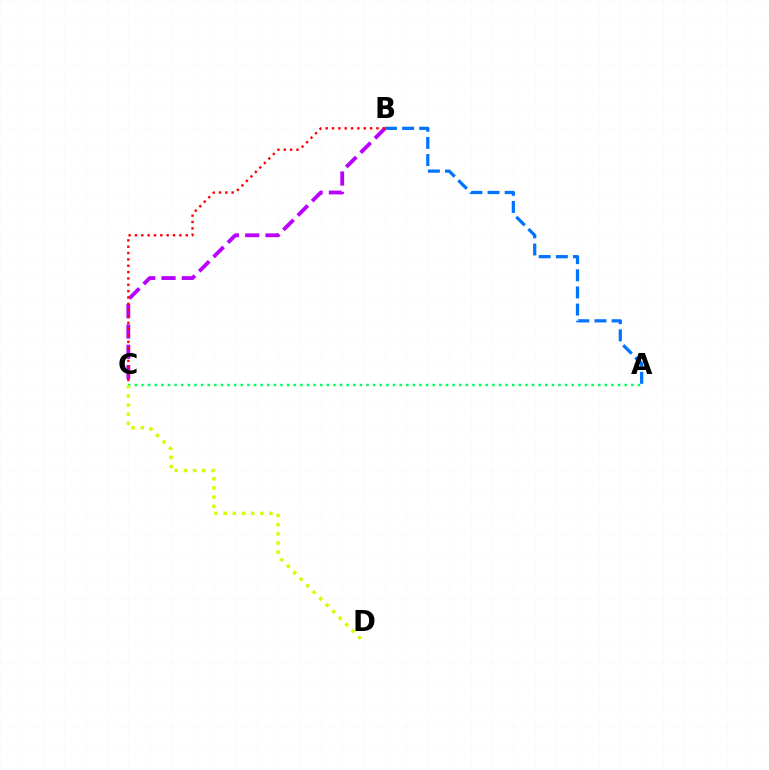{('B', 'C'): [{'color': '#b900ff', 'line_style': 'dashed', 'thickness': 2.76}, {'color': '#ff0000', 'line_style': 'dotted', 'thickness': 1.72}], ('A', 'C'): [{'color': '#00ff5c', 'line_style': 'dotted', 'thickness': 1.8}], ('A', 'B'): [{'color': '#0074ff', 'line_style': 'dashed', 'thickness': 2.33}], ('C', 'D'): [{'color': '#d1ff00', 'line_style': 'dotted', 'thickness': 2.49}]}